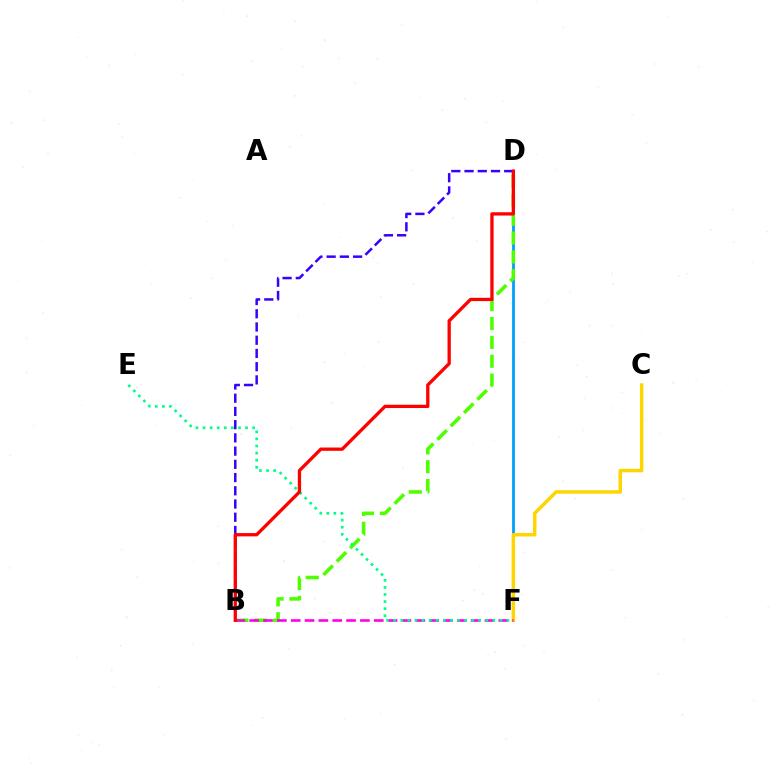{('D', 'F'): [{'color': '#009eff', 'line_style': 'solid', 'thickness': 2.0}], ('B', 'D'): [{'color': '#4fff00', 'line_style': 'dashed', 'thickness': 2.56}, {'color': '#3700ff', 'line_style': 'dashed', 'thickness': 1.8}, {'color': '#ff0000', 'line_style': 'solid', 'thickness': 2.37}], ('C', 'F'): [{'color': '#ffd500', 'line_style': 'solid', 'thickness': 2.5}], ('B', 'F'): [{'color': '#ff00ed', 'line_style': 'dashed', 'thickness': 1.88}], ('E', 'F'): [{'color': '#00ff86', 'line_style': 'dotted', 'thickness': 1.92}]}